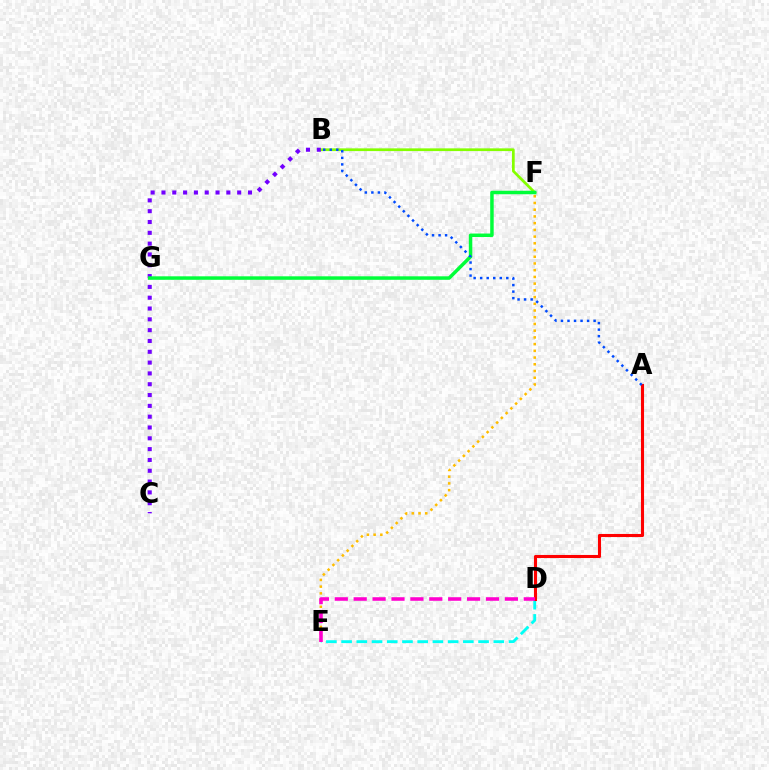{('B', 'F'): [{'color': '#84ff00', 'line_style': 'solid', 'thickness': 1.96}], ('E', 'F'): [{'color': '#ffbd00', 'line_style': 'dotted', 'thickness': 1.83}], ('D', 'E'): [{'color': '#00fff6', 'line_style': 'dashed', 'thickness': 2.07}, {'color': '#ff00cf', 'line_style': 'dashed', 'thickness': 2.57}], ('B', 'C'): [{'color': '#7200ff', 'line_style': 'dotted', 'thickness': 2.94}], ('F', 'G'): [{'color': '#00ff39', 'line_style': 'solid', 'thickness': 2.51}], ('A', 'D'): [{'color': '#ff0000', 'line_style': 'solid', 'thickness': 2.22}], ('A', 'B'): [{'color': '#004bff', 'line_style': 'dotted', 'thickness': 1.77}]}